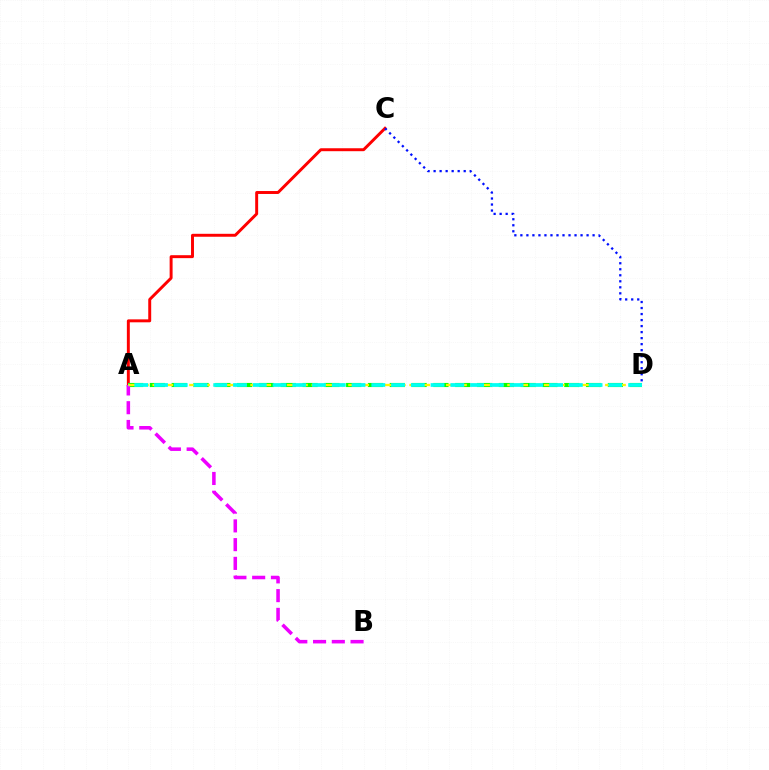{('A', 'C'): [{'color': '#ff0000', 'line_style': 'solid', 'thickness': 2.12}], ('C', 'D'): [{'color': '#0010ff', 'line_style': 'dotted', 'thickness': 1.63}], ('A', 'D'): [{'color': '#08ff00', 'line_style': 'dashed', 'thickness': 2.96}, {'color': '#fcf500', 'line_style': 'dashed', 'thickness': 1.66}, {'color': '#00fff6', 'line_style': 'dashed', 'thickness': 2.68}], ('A', 'B'): [{'color': '#ee00ff', 'line_style': 'dashed', 'thickness': 2.55}]}